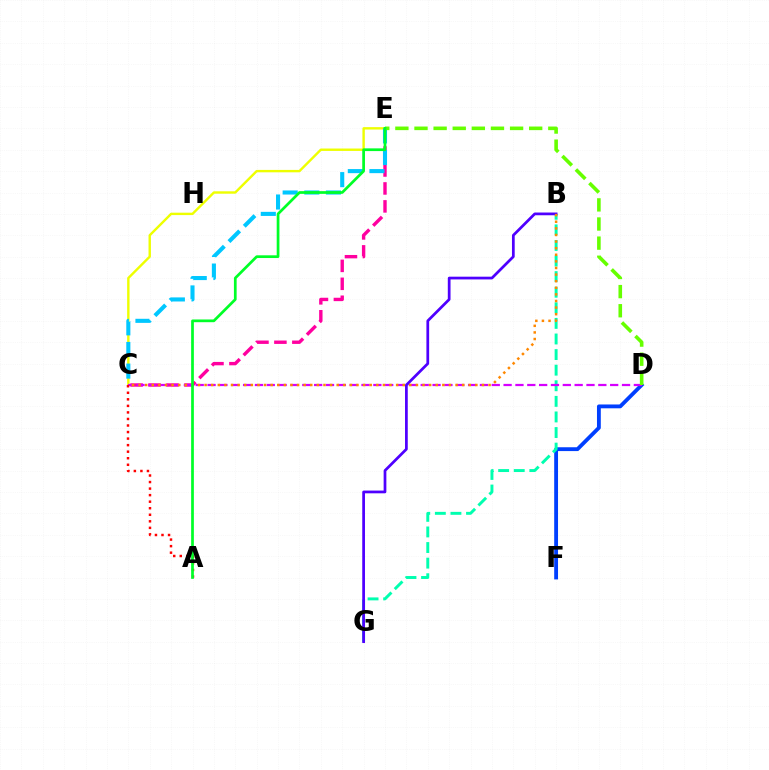{('C', 'E'): [{'color': '#eeff00', 'line_style': 'solid', 'thickness': 1.73}, {'color': '#ff00a0', 'line_style': 'dashed', 'thickness': 2.44}, {'color': '#00c7ff', 'line_style': 'dashed', 'thickness': 2.94}], ('D', 'F'): [{'color': '#003fff', 'line_style': 'solid', 'thickness': 2.76}], ('B', 'G'): [{'color': '#00ffaf', 'line_style': 'dashed', 'thickness': 2.12}, {'color': '#4f00ff', 'line_style': 'solid', 'thickness': 1.97}], ('C', 'D'): [{'color': '#d600ff', 'line_style': 'dashed', 'thickness': 1.61}], ('A', 'C'): [{'color': '#ff0000', 'line_style': 'dotted', 'thickness': 1.78}], ('B', 'C'): [{'color': '#ff8800', 'line_style': 'dotted', 'thickness': 1.79}], ('D', 'E'): [{'color': '#66ff00', 'line_style': 'dashed', 'thickness': 2.6}], ('A', 'E'): [{'color': '#00ff27', 'line_style': 'solid', 'thickness': 1.96}]}